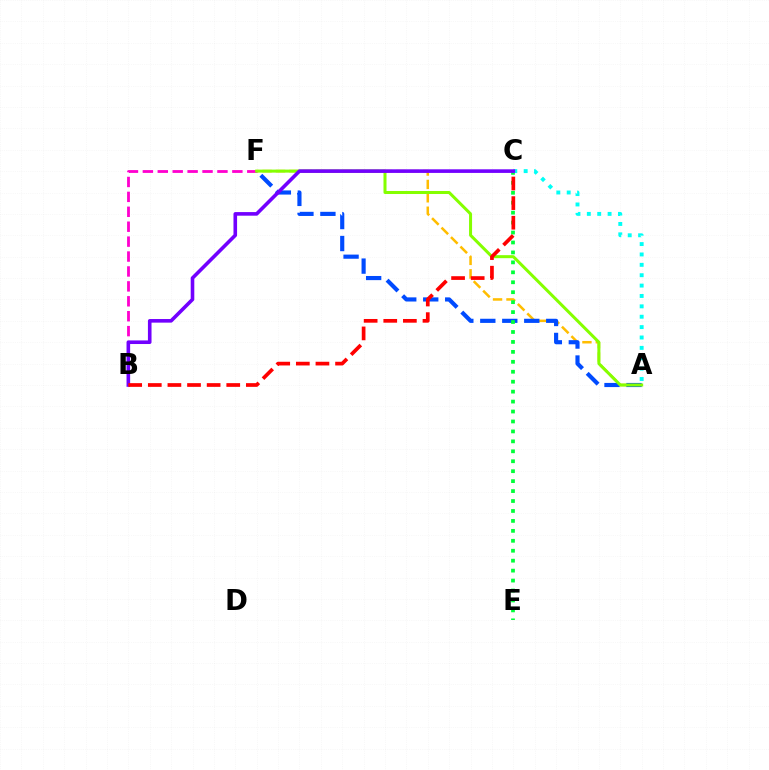{('A', 'F'): [{'color': '#ffbd00', 'line_style': 'dashed', 'thickness': 1.82}, {'color': '#004bff', 'line_style': 'dashed', 'thickness': 2.99}, {'color': '#84ff00', 'line_style': 'solid', 'thickness': 2.17}], ('C', 'E'): [{'color': '#00ff39', 'line_style': 'dotted', 'thickness': 2.7}], ('A', 'C'): [{'color': '#00fff6', 'line_style': 'dotted', 'thickness': 2.82}], ('B', 'F'): [{'color': '#ff00cf', 'line_style': 'dashed', 'thickness': 2.03}], ('B', 'C'): [{'color': '#7200ff', 'line_style': 'solid', 'thickness': 2.59}, {'color': '#ff0000', 'line_style': 'dashed', 'thickness': 2.66}]}